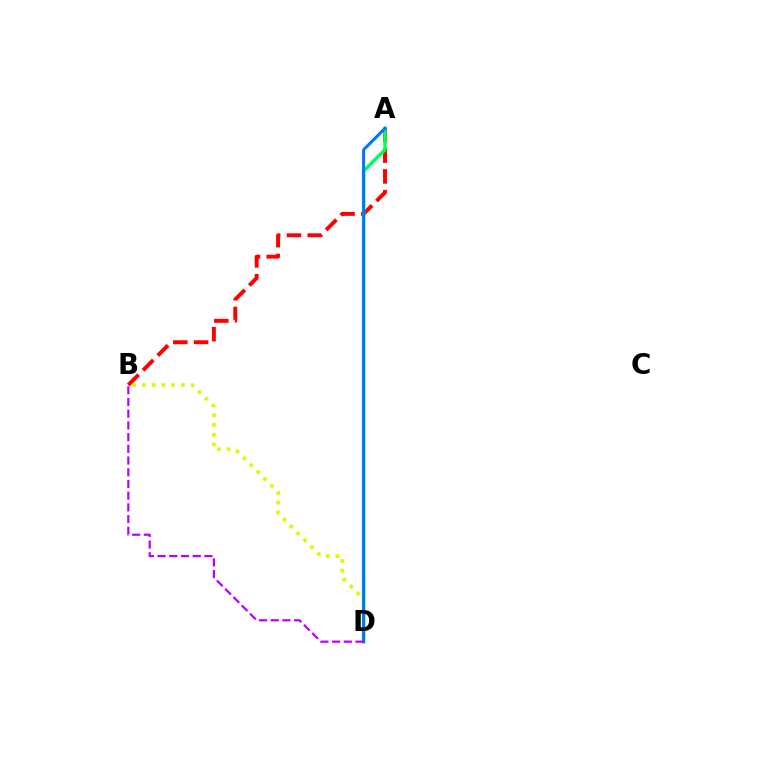{('A', 'B'): [{'color': '#ff0000', 'line_style': 'dashed', 'thickness': 2.83}], ('A', 'D'): [{'color': '#00ff5c', 'line_style': 'solid', 'thickness': 2.47}, {'color': '#0074ff', 'line_style': 'solid', 'thickness': 2.16}], ('B', 'D'): [{'color': '#d1ff00', 'line_style': 'dotted', 'thickness': 2.65}, {'color': '#b900ff', 'line_style': 'dashed', 'thickness': 1.59}]}